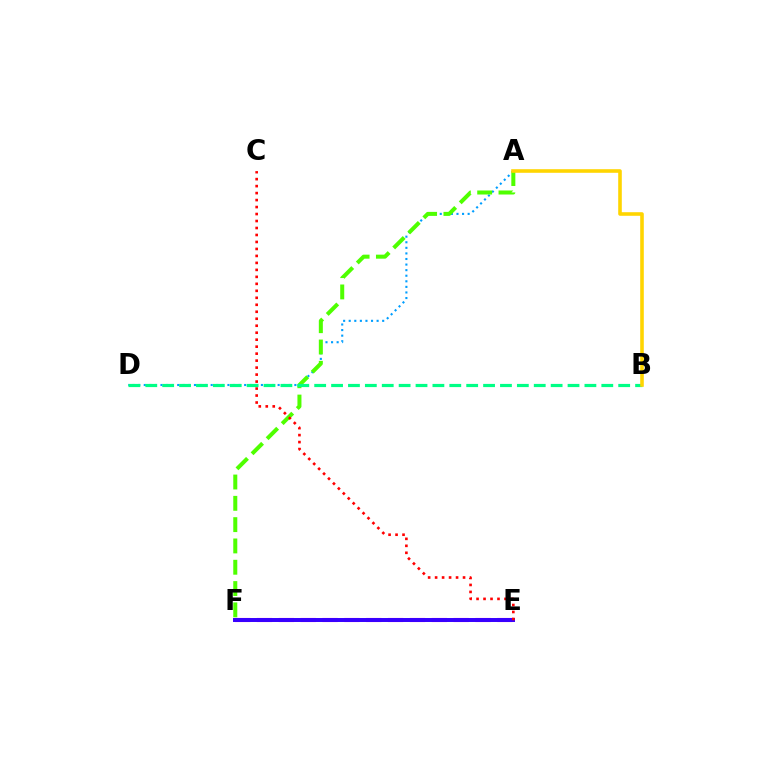{('A', 'D'): [{'color': '#009eff', 'line_style': 'dotted', 'thickness': 1.52}], ('E', 'F'): [{'color': '#ff00ed', 'line_style': 'dashed', 'thickness': 2.97}, {'color': '#3700ff', 'line_style': 'solid', 'thickness': 2.86}], ('A', 'F'): [{'color': '#4fff00', 'line_style': 'dashed', 'thickness': 2.89}], ('C', 'E'): [{'color': '#ff0000', 'line_style': 'dotted', 'thickness': 1.9}], ('B', 'D'): [{'color': '#00ff86', 'line_style': 'dashed', 'thickness': 2.29}], ('A', 'B'): [{'color': '#ffd500', 'line_style': 'solid', 'thickness': 2.59}]}